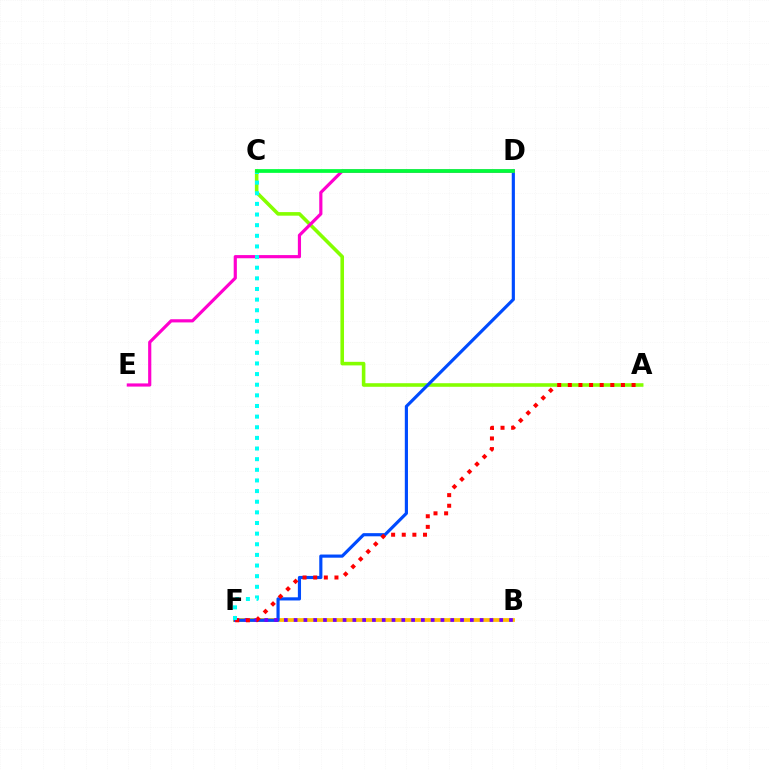{('B', 'F'): [{'color': '#ffbd00', 'line_style': 'solid', 'thickness': 2.71}, {'color': '#7200ff', 'line_style': 'dotted', 'thickness': 2.66}], ('A', 'C'): [{'color': '#84ff00', 'line_style': 'solid', 'thickness': 2.58}], ('D', 'F'): [{'color': '#004bff', 'line_style': 'solid', 'thickness': 2.27}], ('D', 'E'): [{'color': '#ff00cf', 'line_style': 'solid', 'thickness': 2.28}], ('A', 'F'): [{'color': '#ff0000', 'line_style': 'dotted', 'thickness': 2.89}], ('C', 'F'): [{'color': '#00fff6', 'line_style': 'dotted', 'thickness': 2.89}], ('C', 'D'): [{'color': '#00ff39', 'line_style': 'solid', 'thickness': 2.69}]}